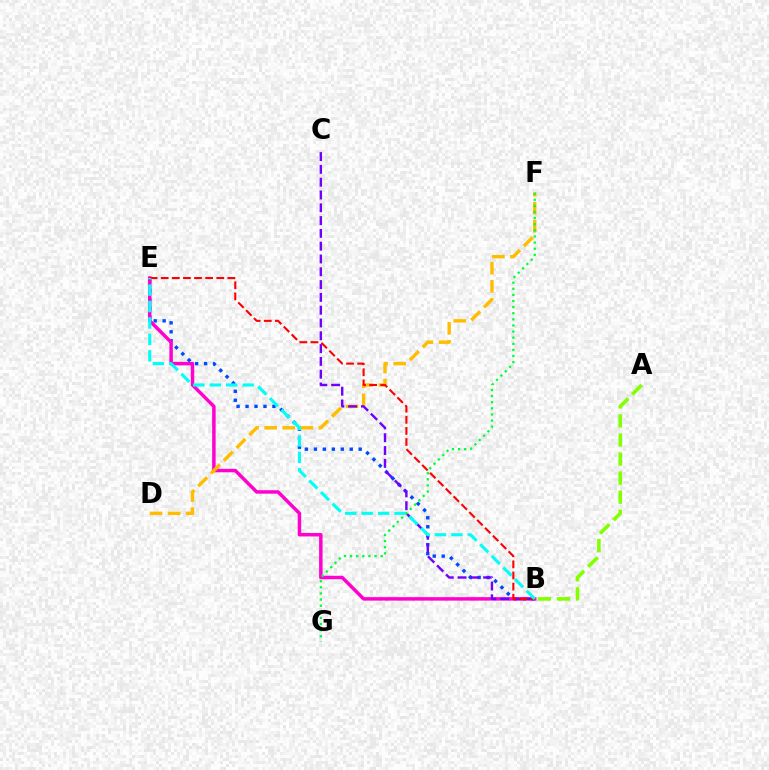{('B', 'E'): [{'color': '#004bff', 'line_style': 'dotted', 'thickness': 2.44}, {'color': '#ff00cf', 'line_style': 'solid', 'thickness': 2.5}, {'color': '#ff0000', 'line_style': 'dashed', 'thickness': 1.51}, {'color': '#00fff6', 'line_style': 'dashed', 'thickness': 2.23}], ('D', 'F'): [{'color': '#ffbd00', 'line_style': 'dashed', 'thickness': 2.45}], ('A', 'B'): [{'color': '#84ff00', 'line_style': 'dashed', 'thickness': 2.59}], ('B', 'C'): [{'color': '#7200ff', 'line_style': 'dashed', 'thickness': 1.74}], ('F', 'G'): [{'color': '#00ff39', 'line_style': 'dotted', 'thickness': 1.66}]}